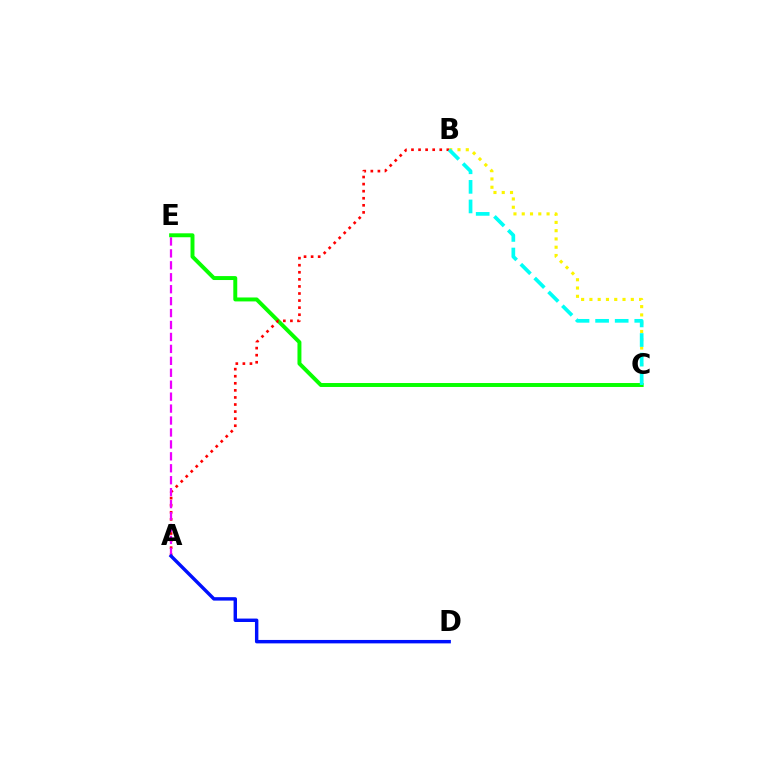{('C', 'E'): [{'color': '#08ff00', 'line_style': 'solid', 'thickness': 2.84}], ('A', 'B'): [{'color': '#ff0000', 'line_style': 'dotted', 'thickness': 1.92}], ('A', 'E'): [{'color': '#ee00ff', 'line_style': 'dashed', 'thickness': 1.62}], ('B', 'C'): [{'color': '#fcf500', 'line_style': 'dotted', 'thickness': 2.25}, {'color': '#00fff6', 'line_style': 'dashed', 'thickness': 2.66}], ('A', 'D'): [{'color': '#0010ff', 'line_style': 'solid', 'thickness': 2.47}]}